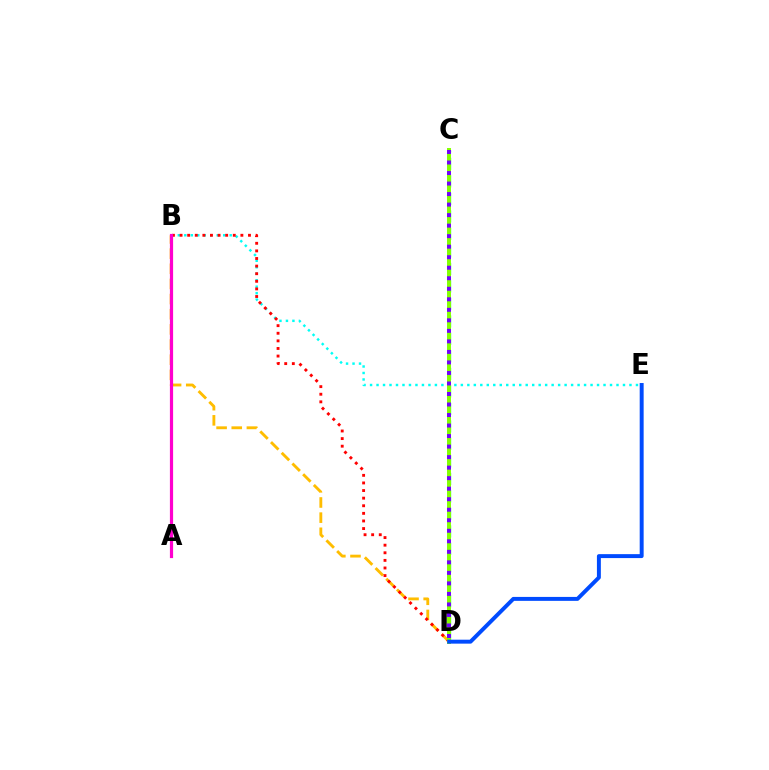{('C', 'D'): [{'color': '#00ff39', 'line_style': 'dashed', 'thickness': 2.38}, {'color': '#84ff00', 'line_style': 'solid', 'thickness': 2.85}, {'color': '#7200ff', 'line_style': 'dotted', 'thickness': 2.86}], ('B', 'E'): [{'color': '#00fff6', 'line_style': 'dotted', 'thickness': 1.76}], ('B', 'D'): [{'color': '#ffbd00', 'line_style': 'dashed', 'thickness': 2.06}, {'color': '#ff0000', 'line_style': 'dotted', 'thickness': 2.07}], ('A', 'B'): [{'color': '#ff00cf', 'line_style': 'solid', 'thickness': 2.3}], ('D', 'E'): [{'color': '#004bff', 'line_style': 'solid', 'thickness': 2.84}]}